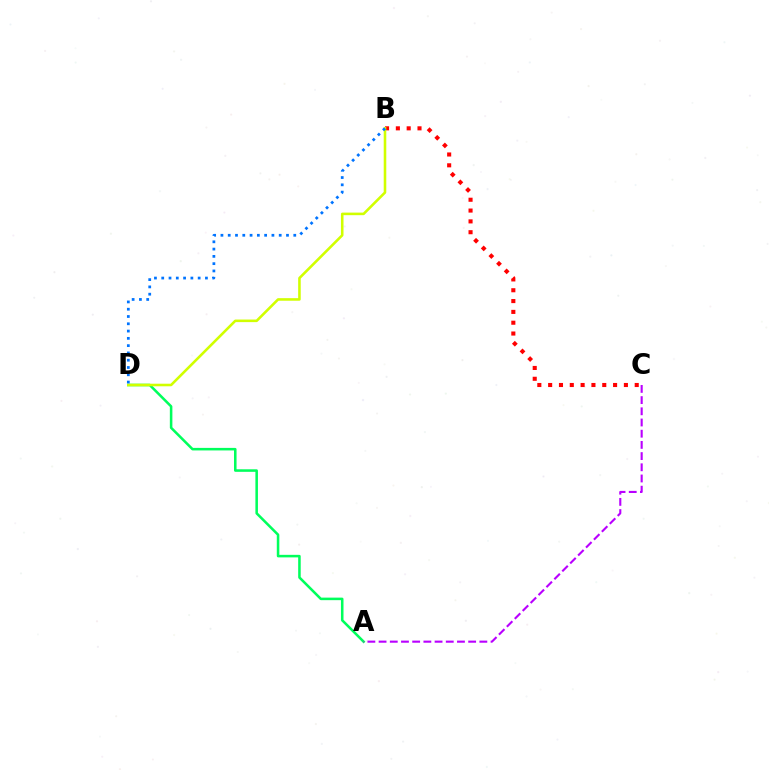{('A', 'D'): [{'color': '#00ff5c', 'line_style': 'solid', 'thickness': 1.83}], ('B', 'C'): [{'color': '#ff0000', 'line_style': 'dotted', 'thickness': 2.94}], ('B', 'D'): [{'color': '#d1ff00', 'line_style': 'solid', 'thickness': 1.86}, {'color': '#0074ff', 'line_style': 'dotted', 'thickness': 1.98}], ('A', 'C'): [{'color': '#b900ff', 'line_style': 'dashed', 'thickness': 1.52}]}